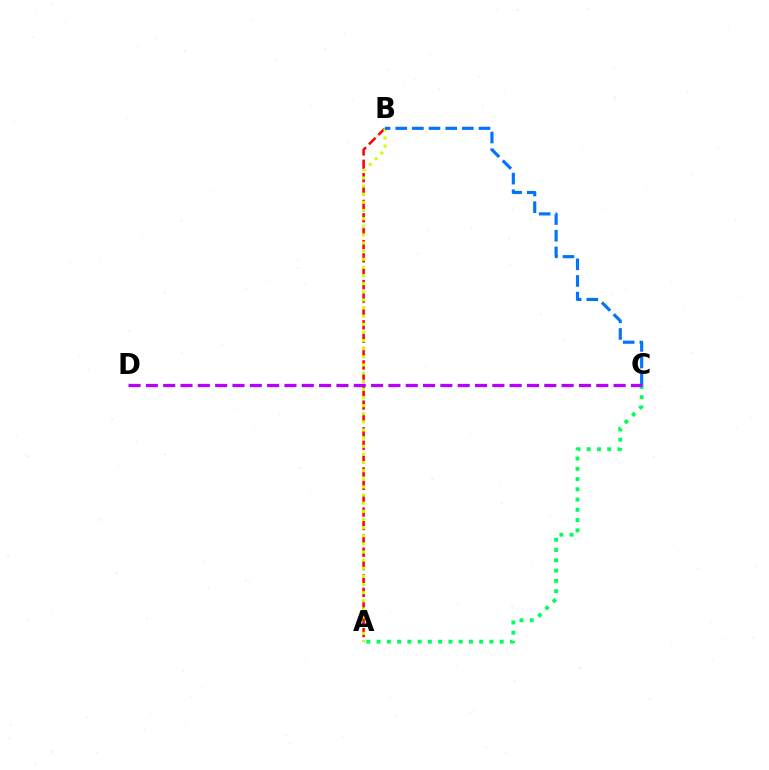{('A', 'B'): [{'color': '#ff0000', 'line_style': 'dashed', 'thickness': 1.82}, {'color': '#d1ff00', 'line_style': 'dotted', 'thickness': 2.21}], ('A', 'C'): [{'color': '#00ff5c', 'line_style': 'dotted', 'thickness': 2.79}], ('B', 'C'): [{'color': '#0074ff', 'line_style': 'dashed', 'thickness': 2.26}], ('C', 'D'): [{'color': '#b900ff', 'line_style': 'dashed', 'thickness': 2.35}]}